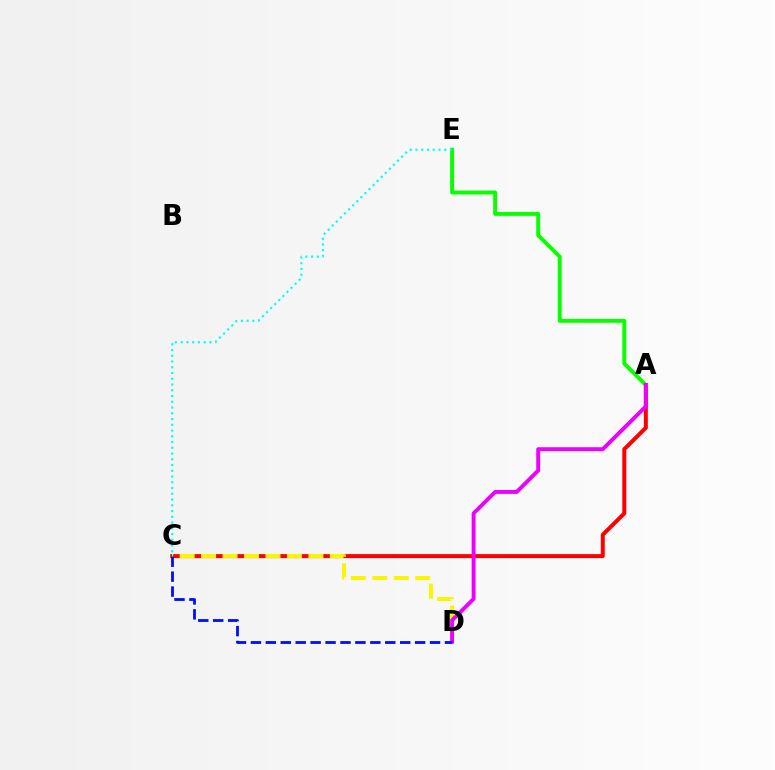{('A', 'C'): [{'color': '#ff0000', 'line_style': 'solid', 'thickness': 2.87}], ('A', 'E'): [{'color': '#08ff00', 'line_style': 'solid', 'thickness': 2.82}], ('C', 'D'): [{'color': '#fcf500', 'line_style': 'dashed', 'thickness': 2.92}, {'color': '#0010ff', 'line_style': 'dashed', 'thickness': 2.03}], ('A', 'D'): [{'color': '#ee00ff', 'line_style': 'solid', 'thickness': 2.81}], ('C', 'E'): [{'color': '#00fff6', 'line_style': 'dotted', 'thickness': 1.56}]}